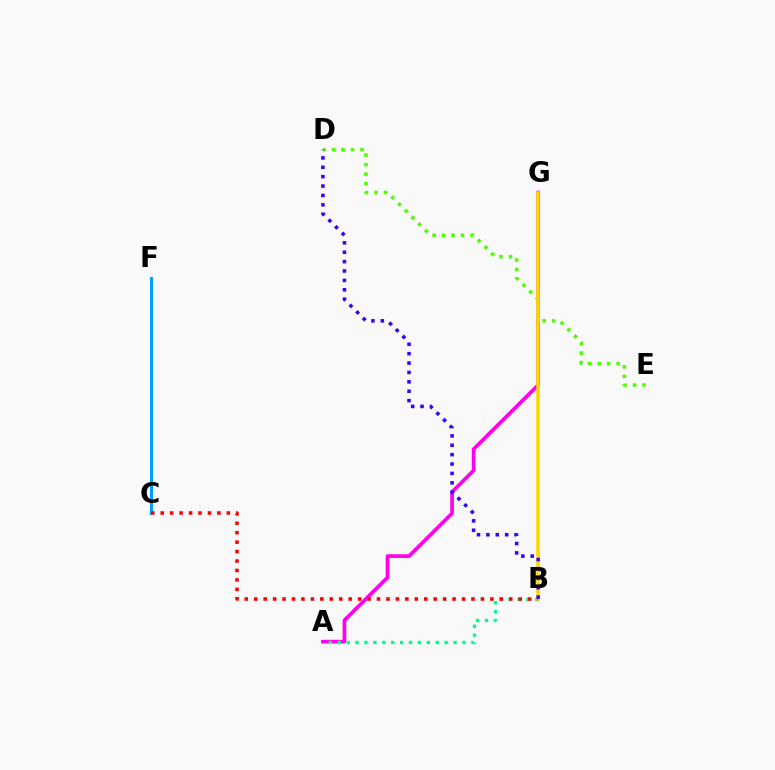{('A', 'G'): [{'color': '#ff00ed', 'line_style': 'solid', 'thickness': 2.64}], ('D', 'E'): [{'color': '#4fff00', 'line_style': 'dotted', 'thickness': 2.57}], ('A', 'B'): [{'color': '#00ff86', 'line_style': 'dotted', 'thickness': 2.42}], ('C', 'F'): [{'color': '#009eff', 'line_style': 'solid', 'thickness': 2.2}], ('B', 'G'): [{'color': '#ffd500', 'line_style': 'solid', 'thickness': 2.58}], ('B', 'C'): [{'color': '#ff0000', 'line_style': 'dotted', 'thickness': 2.57}], ('B', 'D'): [{'color': '#3700ff', 'line_style': 'dotted', 'thickness': 2.55}]}